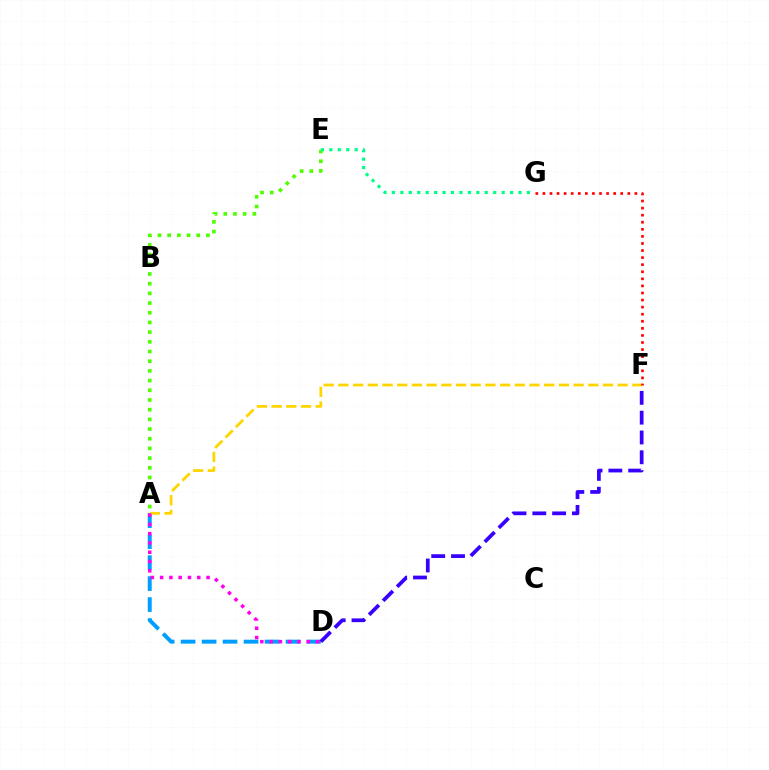{('A', 'D'): [{'color': '#009eff', 'line_style': 'dashed', 'thickness': 2.85}, {'color': '#ff00ed', 'line_style': 'dotted', 'thickness': 2.52}], ('A', 'F'): [{'color': '#ffd500', 'line_style': 'dashed', 'thickness': 2.0}], ('F', 'G'): [{'color': '#ff0000', 'line_style': 'dotted', 'thickness': 1.92}], ('A', 'E'): [{'color': '#4fff00', 'line_style': 'dotted', 'thickness': 2.63}], ('E', 'G'): [{'color': '#00ff86', 'line_style': 'dotted', 'thickness': 2.29}], ('D', 'F'): [{'color': '#3700ff', 'line_style': 'dashed', 'thickness': 2.69}]}